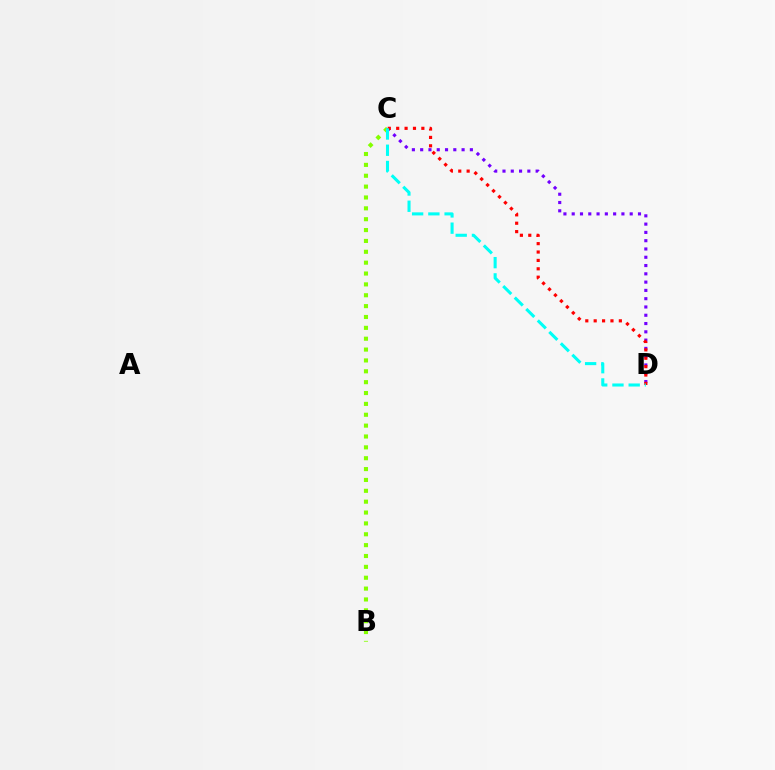{('B', 'C'): [{'color': '#84ff00', 'line_style': 'dotted', 'thickness': 2.95}], ('C', 'D'): [{'color': '#7200ff', 'line_style': 'dotted', 'thickness': 2.25}, {'color': '#ff0000', 'line_style': 'dotted', 'thickness': 2.28}, {'color': '#00fff6', 'line_style': 'dashed', 'thickness': 2.21}]}